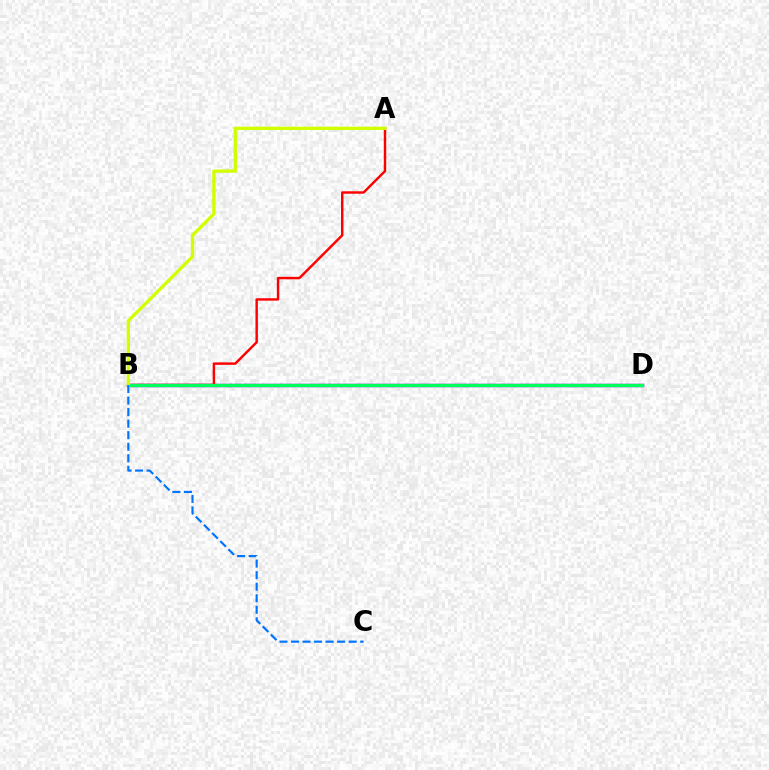{('B', 'D'): [{'color': '#b900ff', 'line_style': 'solid', 'thickness': 2.48}, {'color': '#00ff5c', 'line_style': 'solid', 'thickness': 2.39}], ('A', 'B'): [{'color': '#ff0000', 'line_style': 'solid', 'thickness': 1.75}, {'color': '#d1ff00', 'line_style': 'solid', 'thickness': 2.39}], ('B', 'C'): [{'color': '#0074ff', 'line_style': 'dashed', 'thickness': 1.57}]}